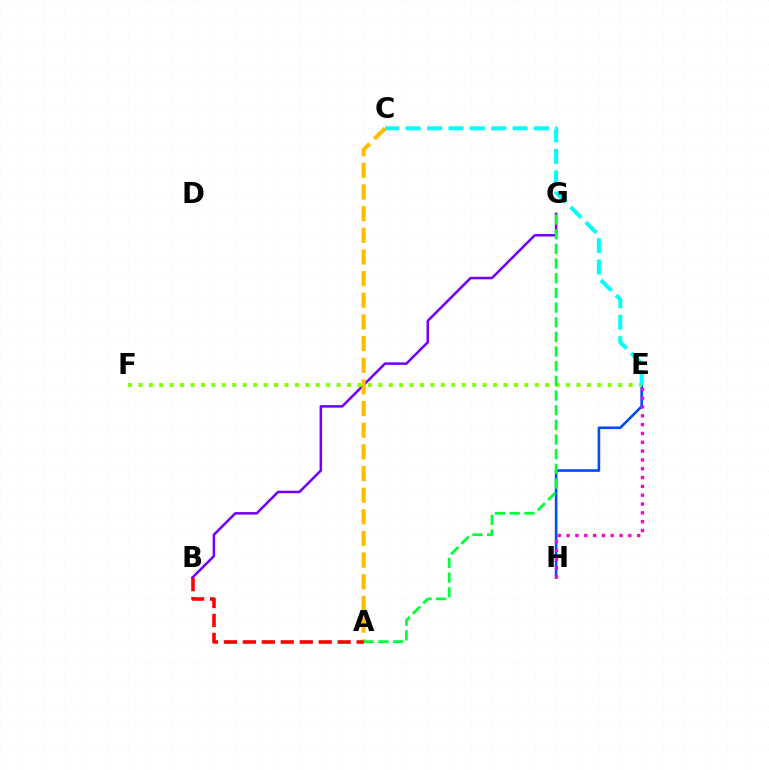{('E', 'H'): [{'color': '#004bff', 'line_style': 'solid', 'thickness': 1.88}, {'color': '#ff00cf', 'line_style': 'dotted', 'thickness': 2.4}], ('B', 'G'): [{'color': '#7200ff', 'line_style': 'solid', 'thickness': 1.82}], ('A', 'C'): [{'color': '#ffbd00', 'line_style': 'dashed', 'thickness': 2.94}], ('A', 'B'): [{'color': '#ff0000', 'line_style': 'dashed', 'thickness': 2.58}], ('E', 'F'): [{'color': '#84ff00', 'line_style': 'dotted', 'thickness': 2.83}], ('C', 'E'): [{'color': '#00fff6', 'line_style': 'dashed', 'thickness': 2.9}], ('A', 'G'): [{'color': '#00ff39', 'line_style': 'dashed', 'thickness': 1.99}]}